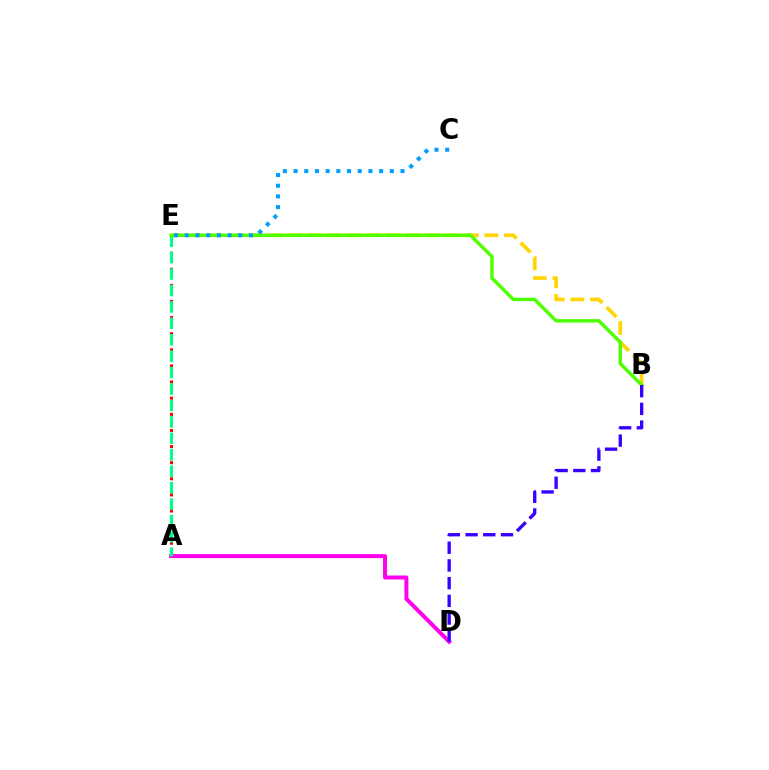{('A', 'E'): [{'color': '#ff0000', 'line_style': 'dotted', 'thickness': 2.19}, {'color': '#00ff86', 'line_style': 'dashed', 'thickness': 2.23}], ('B', 'E'): [{'color': '#ffd500', 'line_style': 'dashed', 'thickness': 2.67}, {'color': '#4fff00', 'line_style': 'solid', 'thickness': 2.47}], ('A', 'D'): [{'color': '#ff00ed', 'line_style': 'solid', 'thickness': 2.86}], ('B', 'D'): [{'color': '#3700ff', 'line_style': 'dashed', 'thickness': 2.41}], ('C', 'E'): [{'color': '#009eff', 'line_style': 'dotted', 'thickness': 2.91}]}